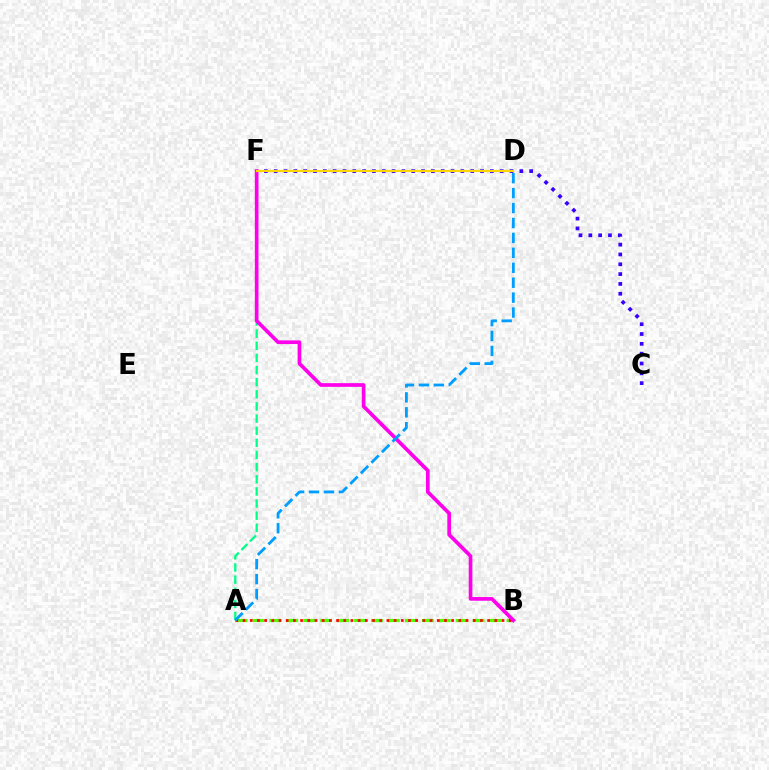{('A', 'B'): [{'color': '#4fff00', 'line_style': 'dashed', 'thickness': 2.3}, {'color': '#ff0000', 'line_style': 'dotted', 'thickness': 1.95}], ('A', 'F'): [{'color': '#00ff86', 'line_style': 'dashed', 'thickness': 1.65}], ('C', 'F'): [{'color': '#3700ff', 'line_style': 'dotted', 'thickness': 2.67}], ('B', 'F'): [{'color': '#ff00ed', 'line_style': 'solid', 'thickness': 2.65}], ('A', 'D'): [{'color': '#009eff', 'line_style': 'dashed', 'thickness': 2.03}], ('D', 'F'): [{'color': '#ffd500', 'line_style': 'solid', 'thickness': 1.55}]}